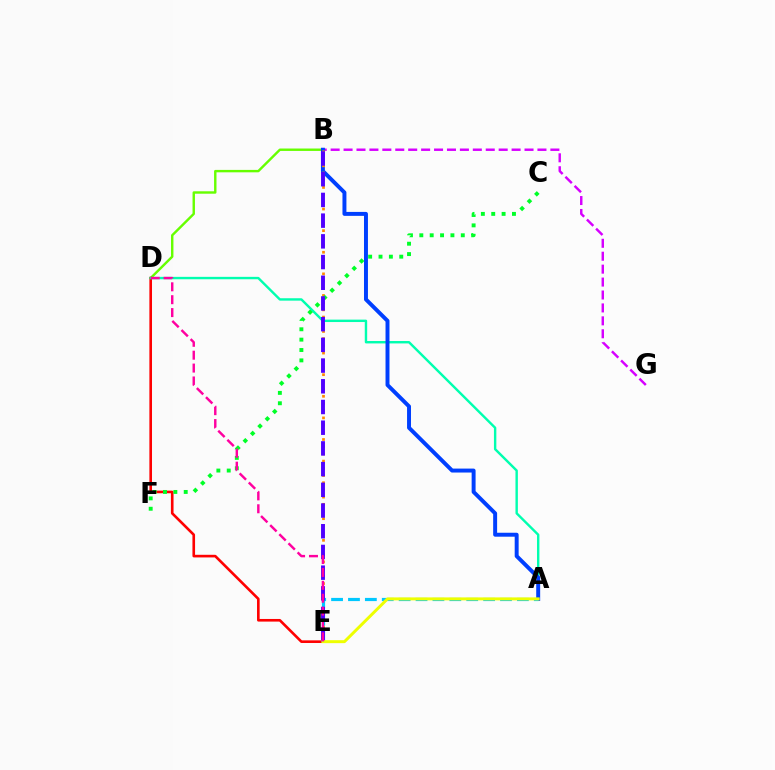{('B', 'G'): [{'color': '#d600ff', 'line_style': 'dashed', 'thickness': 1.76}], ('B', 'D'): [{'color': '#66ff00', 'line_style': 'solid', 'thickness': 1.74}], ('D', 'E'): [{'color': '#ff0000', 'line_style': 'solid', 'thickness': 1.89}, {'color': '#ff00a0', 'line_style': 'dashed', 'thickness': 1.75}], ('A', 'D'): [{'color': '#00ffaf', 'line_style': 'solid', 'thickness': 1.73}], ('A', 'B'): [{'color': '#003fff', 'line_style': 'solid', 'thickness': 2.84}], ('B', 'E'): [{'color': '#ff8800', 'line_style': 'dotted', 'thickness': 1.96}, {'color': '#4f00ff', 'line_style': 'dashed', 'thickness': 2.81}], ('C', 'F'): [{'color': '#00ff27', 'line_style': 'dotted', 'thickness': 2.82}], ('A', 'E'): [{'color': '#00c7ff', 'line_style': 'dashed', 'thickness': 2.29}, {'color': '#eeff00', 'line_style': 'solid', 'thickness': 2.13}]}